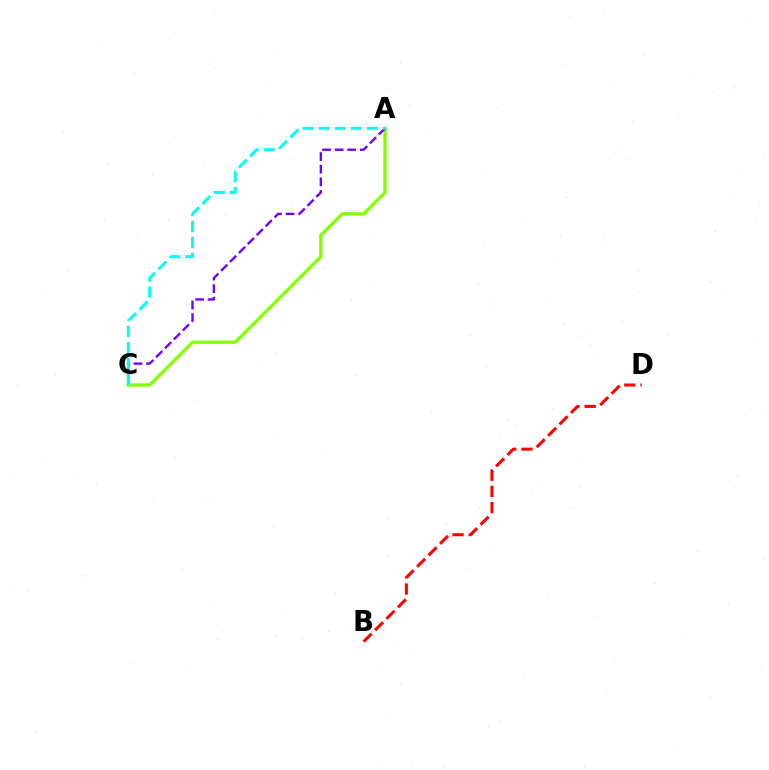{('A', 'C'): [{'color': '#84ff00', 'line_style': 'solid', 'thickness': 2.41}, {'color': '#7200ff', 'line_style': 'dashed', 'thickness': 1.71}, {'color': '#00fff6', 'line_style': 'dashed', 'thickness': 2.18}], ('B', 'D'): [{'color': '#ff0000', 'line_style': 'dashed', 'thickness': 2.2}]}